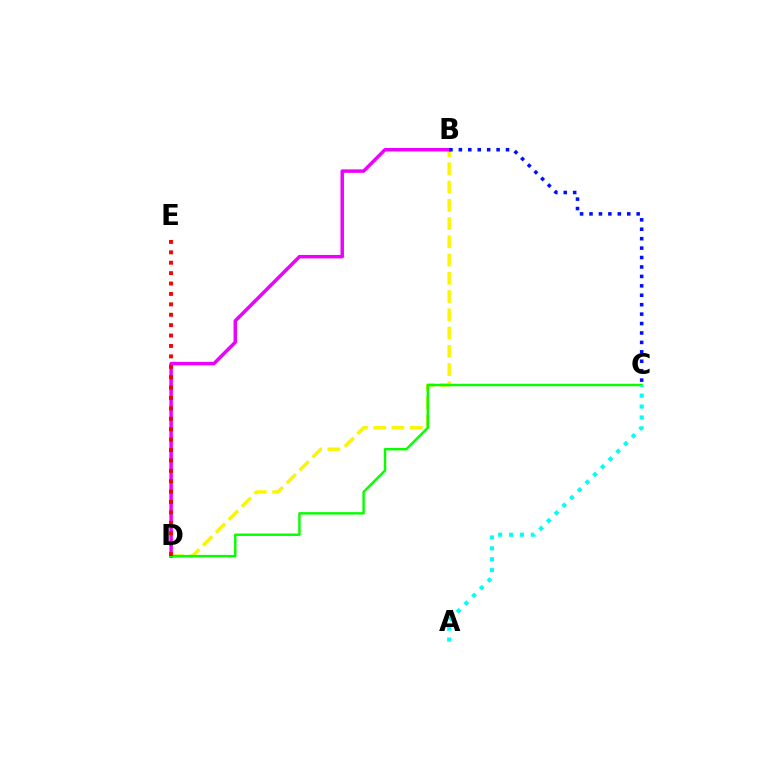{('B', 'D'): [{'color': '#fcf500', 'line_style': 'dashed', 'thickness': 2.48}, {'color': '#ee00ff', 'line_style': 'solid', 'thickness': 2.5}], ('C', 'D'): [{'color': '#08ff00', 'line_style': 'solid', 'thickness': 1.76}], ('D', 'E'): [{'color': '#ff0000', 'line_style': 'dotted', 'thickness': 2.83}], ('A', 'C'): [{'color': '#00fff6', 'line_style': 'dotted', 'thickness': 2.96}], ('B', 'C'): [{'color': '#0010ff', 'line_style': 'dotted', 'thickness': 2.56}]}